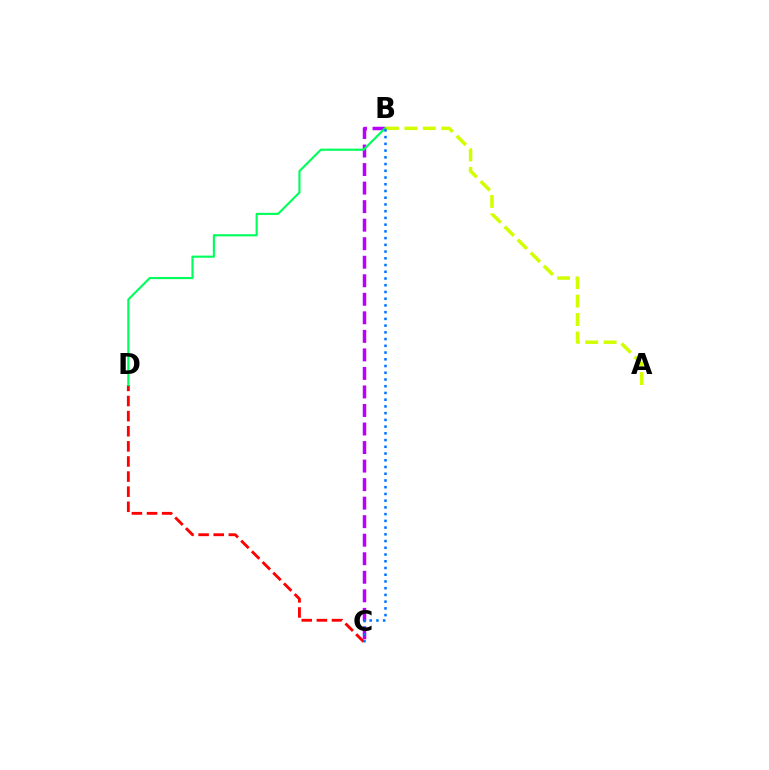{('C', 'D'): [{'color': '#ff0000', 'line_style': 'dashed', 'thickness': 2.05}], ('B', 'C'): [{'color': '#b900ff', 'line_style': 'dashed', 'thickness': 2.52}, {'color': '#0074ff', 'line_style': 'dotted', 'thickness': 1.83}], ('A', 'B'): [{'color': '#d1ff00', 'line_style': 'dashed', 'thickness': 2.51}], ('B', 'D'): [{'color': '#00ff5c', 'line_style': 'solid', 'thickness': 1.55}]}